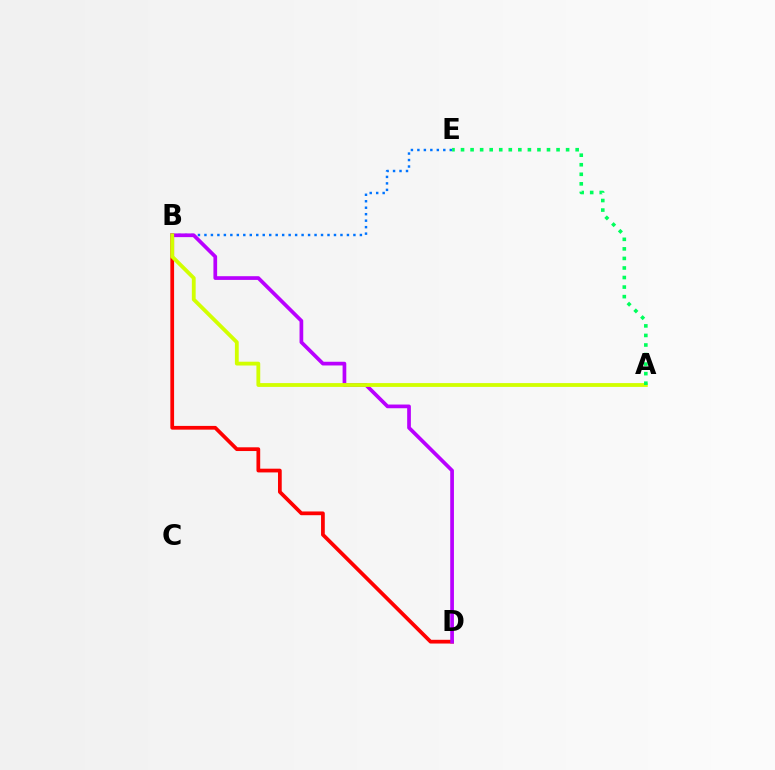{('B', 'D'): [{'color': '#ff0000', 'line_style': 'solid', 'thickness': 2.69}, {'color': '#b900ff', 'line_style': 'solid', 'thickness': 2.67}], ('B', 'E'): [{'color': '#0074ff', 'line_style': 'dotted', 'thickness': 1.76}], ('A', 'B'): [{'color': '#d1ff00', 'line_style': 'solid', 'thickness': 2.74}], ('A', 'E'): [{'color': '#00ff5c', 'line_style': 'dotted', 'thickness': 2.6}]}